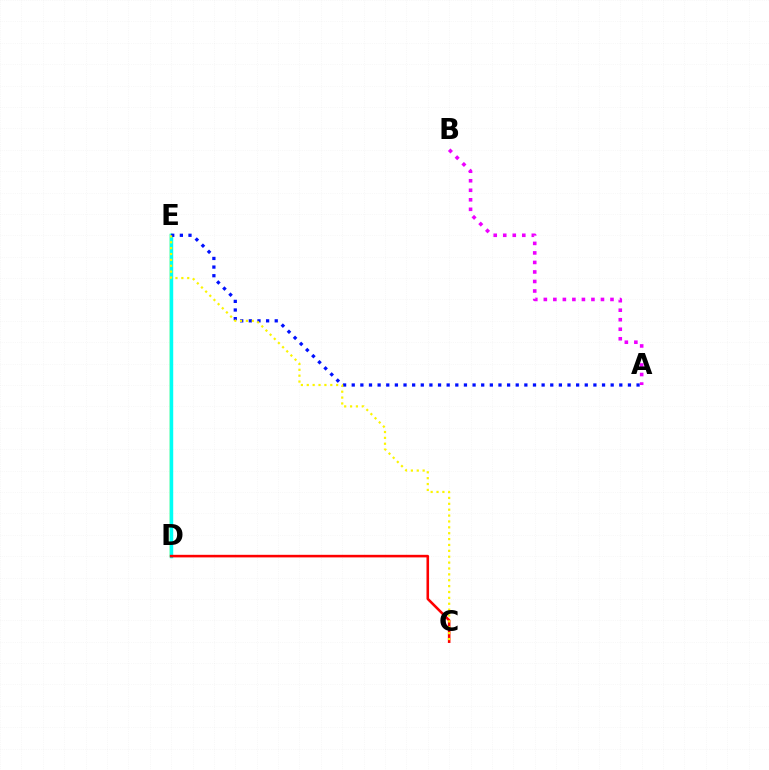{('D', 'E'): [{'color': '#08ff00', 'line_style': 'solid', 'thickness': 1.75}, {'color': '#00fff6', 'line_style': 'solid', 'thickness': 2.47}], ('A', 'E'): [{'color': '#0010ff', 'line_style': 'dotted', 'thickness': 2.35}], ('C', 'D'): [{'color': '#ff0000', 'line_style': 'solid', 'thickness': 1.86}], ('A', 'B'): [{'color': '#ee00ff', 'line_style': 'dotted', 'thickness': 2.59}], ('C', 'E'): [{'color': '#fcf500', 'line_style': 'dotted', 'thickness': 1.6}]}